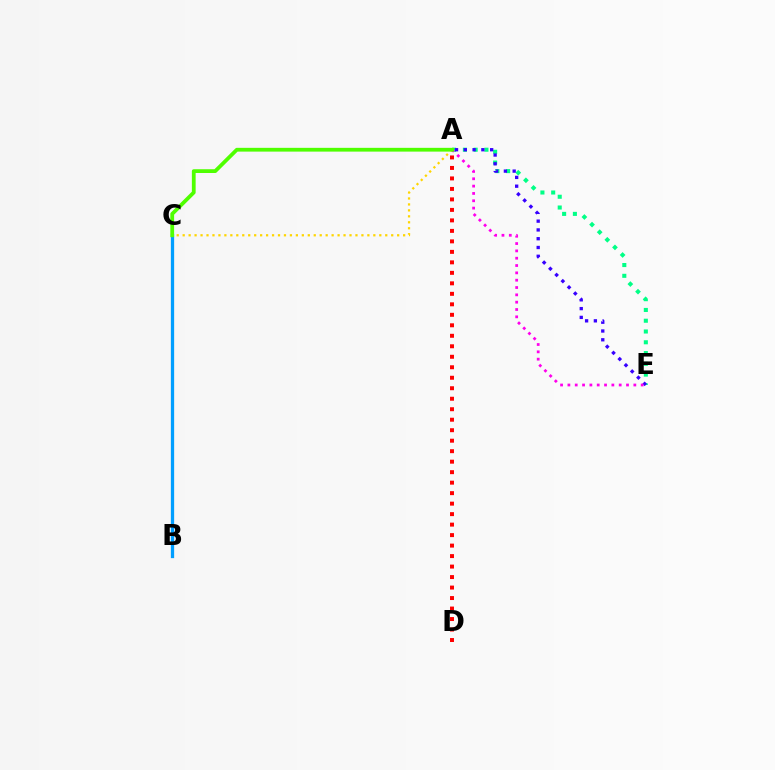{('A', 'E'): [{'color': '#00ff86', 'line_style': 'dotted', 'thickness': 2.93}, {'color': '#3700ff', 'line_style': 'dotted', 'thickness': 2.39}, {'color': '#ff00ed', 'line_style': 'dotted', 'thickness': 1.99}], ('B', 'C'): [{'color': '#009eff', 'line_style': 'solid', 'thickness': 2.36}], ('A', 'C'): [{'color': '#ffd500', 'line_style': 'dotted', 'thickness': 1.62}, {'color': '#4fff00', 'line_style': 'solid', 'thickness': 2.72}], ('A', 'D'): [{'color': '#ff0000', 'line_style': 'dotted', 'thickness': 2.85}]}